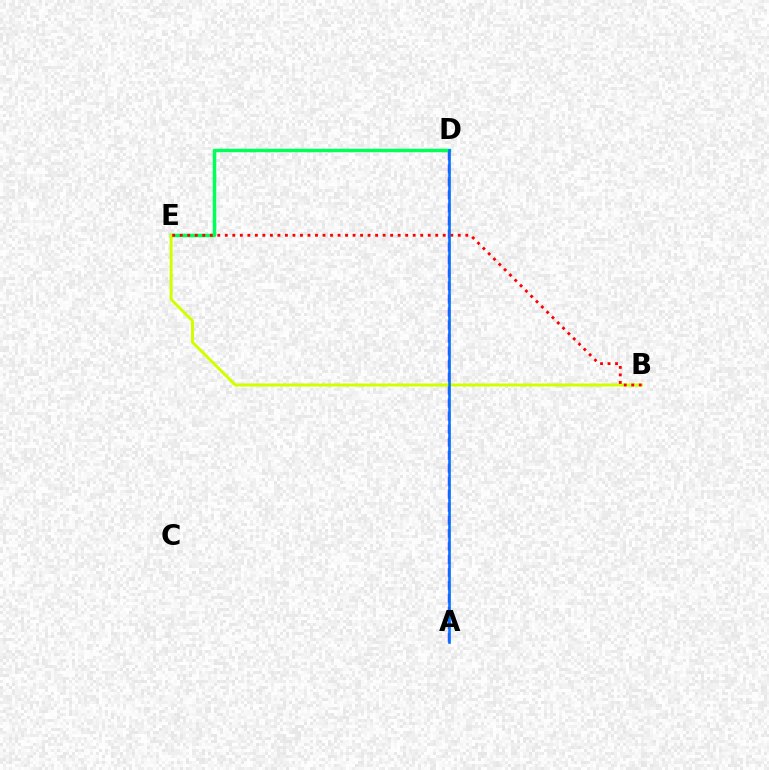{('A', 'D'): [{'color': '#b900ff', 'line_style': 'dashed', 'thickness': 1.77}, {'color': '#0074ff', 'line_style': 'solid', 'thickness': 1.89}], ('D', 'E'): [{'color': '#00ff5c', 'line_style': 'solid', 'thickness': 2.51}], ('B', 'E'): [{'color': '#d1ff00', 'line_style': 'solid', 'thickness': 2.15}, {'color': '#ff0000', 'line_style': 'dotted', 'thickness': 2.04}]}